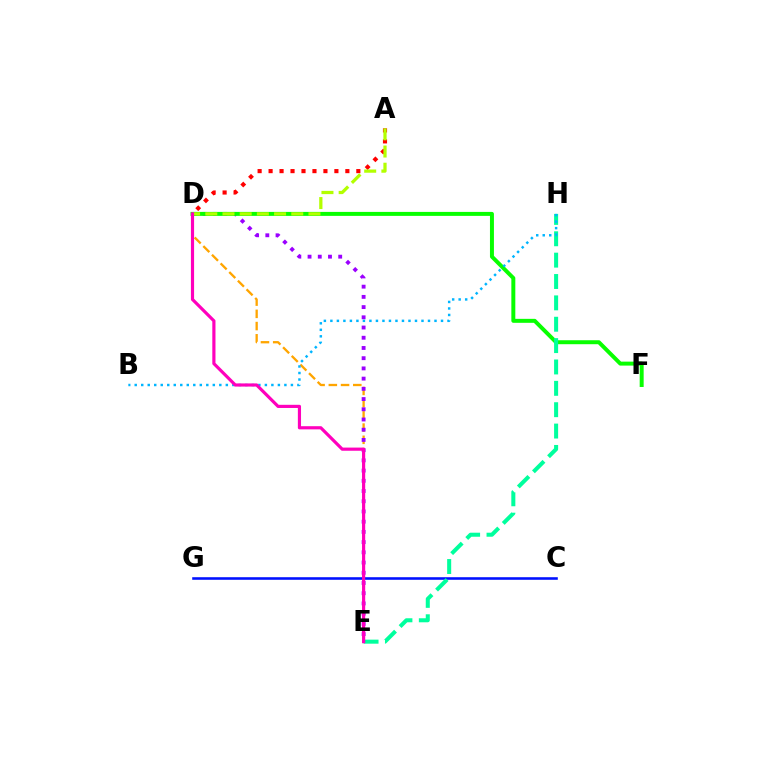{('C', 'G'): [{'color': '#0010ff', 'line_style': 'solid', 'thickness': 1.86}], ('D', 'E'): [{'color': '#ffa500', 'line_style': 'dashed', 'thickness': 1.66}, {'color': '#9b00ff', 'line_style': 'dotted', 'thickness': 2.78}, {'color': '#ff00bd', 'line_style': 'solid', 'thickness': 2.28}], ('A', 'D'): [{'color': '#ff0000', 'line_style': 'dotted', 'thickness': 2.98}, {'color': '#b3ff00', 'line_style': 'dashed', 'thickness': 2.34}], ('D', 'F'): [{'color': '#08ff00', 'line_style': 'solid', 'thickness': 2.86}], ('E', 'H'): [{'color': '#00ff9d', 'line_style': 'dashed', 'thickness': 2.9}], ('B', 'H'): [{'color': '#00b5ff', 'line_style': 'dotted', 'thickness': 1.77}]}